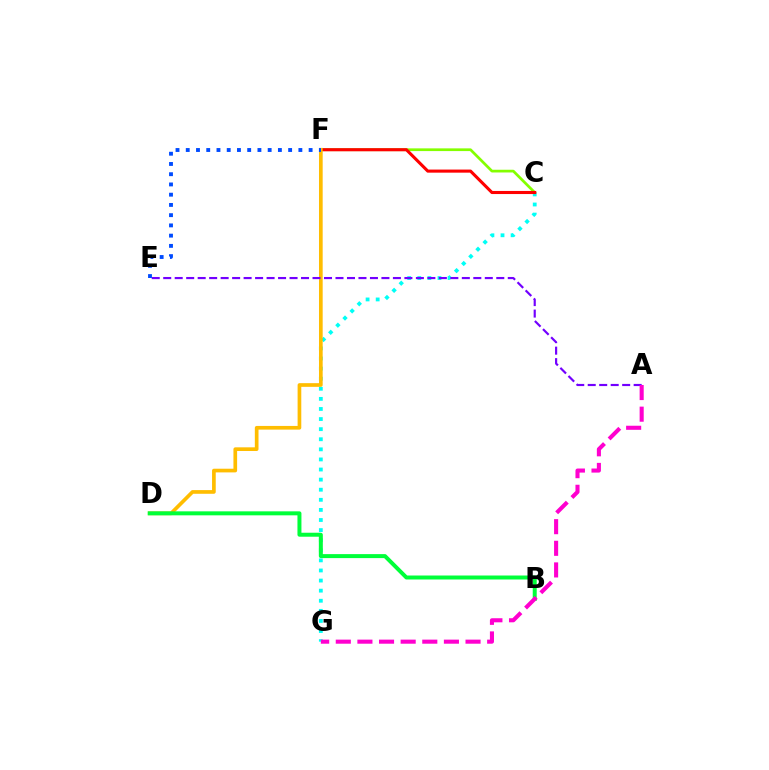{('C', 'G'): [{'color': '#00fff6', 'line_style': 'dotted', 'thickness': 2.74}], ('C', 'F'): [{'color': '#84ff00', 'line_style': 'solid', 'thickness': 1.96}, {'color': '#ff0000', 'line_style': 'solid', 'thickness': 2.23}], ('D', 'F'): [{'color': '#ffbd00', 'line_style': 'solid', 'thickness': 2.65}], ('B', 'D'): [{'color': '#00ff39', 'line_style': 'solid', 'thickness': 2.87}], ('A', 'E'): [{'color': '#7200ff', 'line_style': 'dashed', 'thickness': 1.56}], ('E', 'F'): [{'color': '#004bff', 'line_style': 'dotted', 'thickness': 2.78}], ('A', 'G'): [{'color': '#ff00cf', 'line_style': 'dashed', 'thickness': 2.94}]}